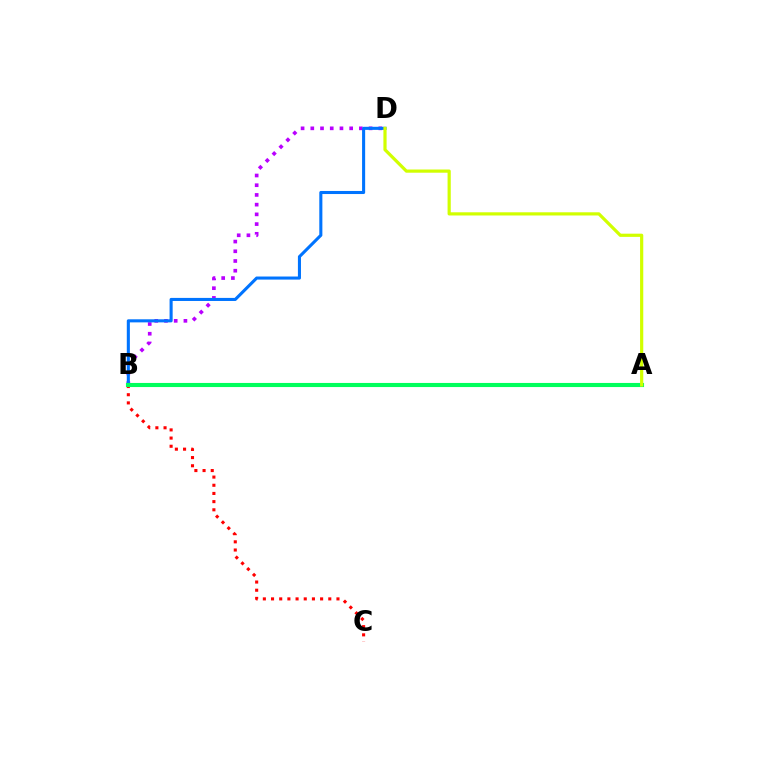{('B', 'C'): [{'color': '#ff0000', 'line_style': 'dotted', 'thickness': 2.22}], ('B', 'D'): [{'color': '#b900ff', 'line_style': 'dotted', 'thickness': 2.64}, {'color': '#0074ff', 'line_style': 'solid', 'thickness': 2.21}], ('A', 'B'): [{'color': '#00ff5c', 'line_style': 'solid', 'thickness': 2.95}], ('A', 'D'): [{'color': '#d1ff00', 'line_style': 'solid', 'thickness': 2.3}]}